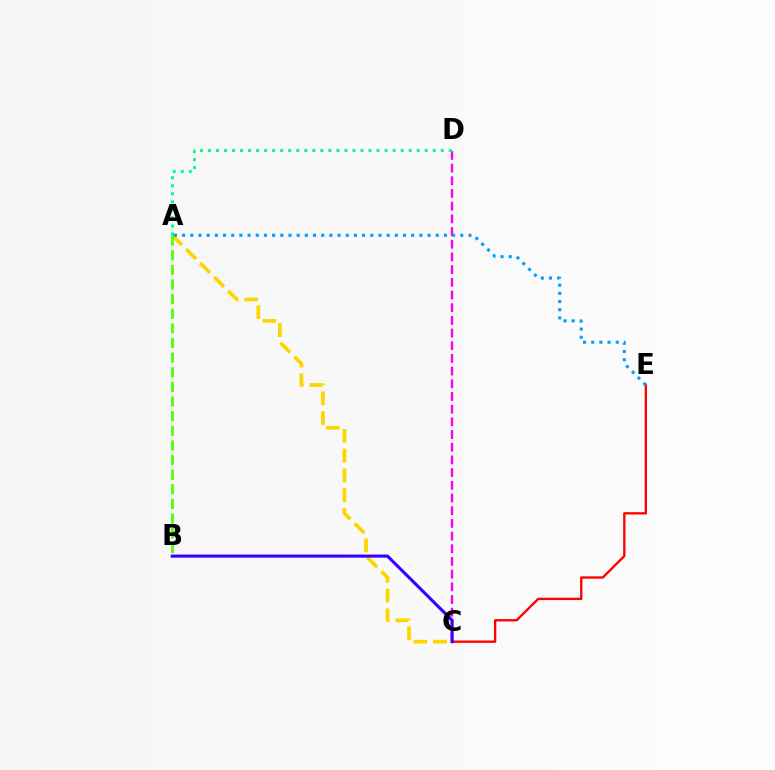{('A', 'C'): [{'color': '#ffd500', 'line_style': 'dashed', 'thickness': 2.68}], ('A', 'B'): [{'color': '#4fff00', 'line_style': 'dashed', 'thickness': 1.99}], ('C', 'E'): [{'color': '#ff0000', 'line_style': 'solid', 'thickness': 1.69}], ('C', 'D'): [{'color': '#ff00ed', 'line_style': 'dashed', 'thickness': 1.72}], ('A', 'D'): [{'color': '#00ff86', 'line_style': 'dotted', 'thickness': 2.18}], ('B', 'C'): [{'color': '#3700ff', 'line_style': 'solid', 'thickness': 2.25}], ('A', 'E'): [{'color': '#009eff', 'line_style': 'dotted', 'thickness': 2.22}]}